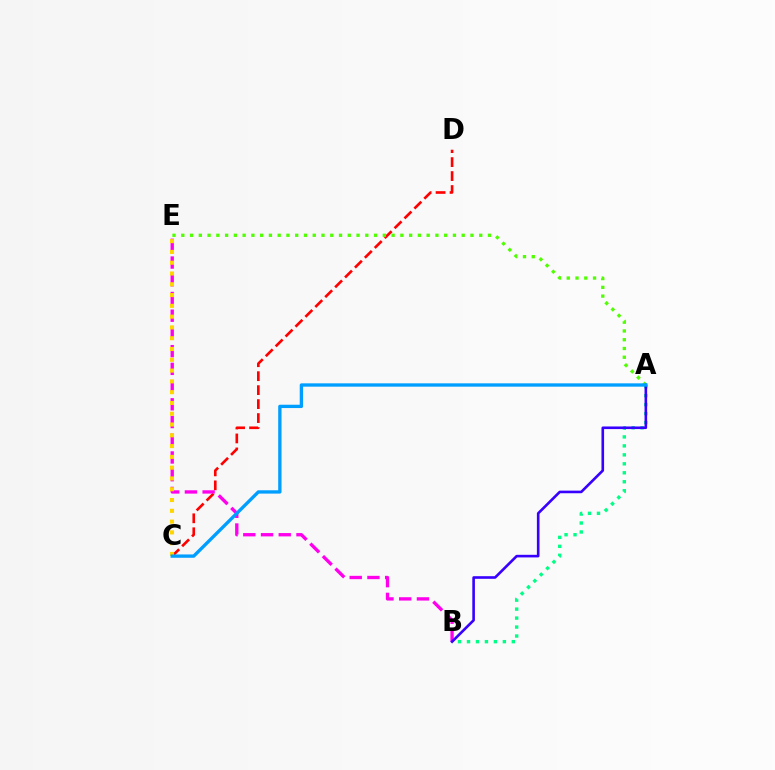{('C', 'D'): [{'color': '#ff0000', 'line_style': 'dashed', 'thickness': 1.9}], ('B', 'E'): [{'color': '#ff00ed', 'line_style': 'dashed', 'thickness': 2.41}], ('A', 'E'): [{'color': '#4fff00', 'line_style': 'dotted', 'thickness': 2.38}], ('A', 'B'): [{'color': '#00ff86', 'line_style': 'dotted', 'thickness': 2.44}, {'color': '#3700ff', 'line_style': 'solid', 'thickness': 1.88}], ('C', 'E'): [{'color': '#ffd500', 'line_style': 'dotted', 'thickness': 2.93}], ('A', 'C'): [{'color': '#009eff', 'line_style': 'solid', 'thickness': 2.4}]}